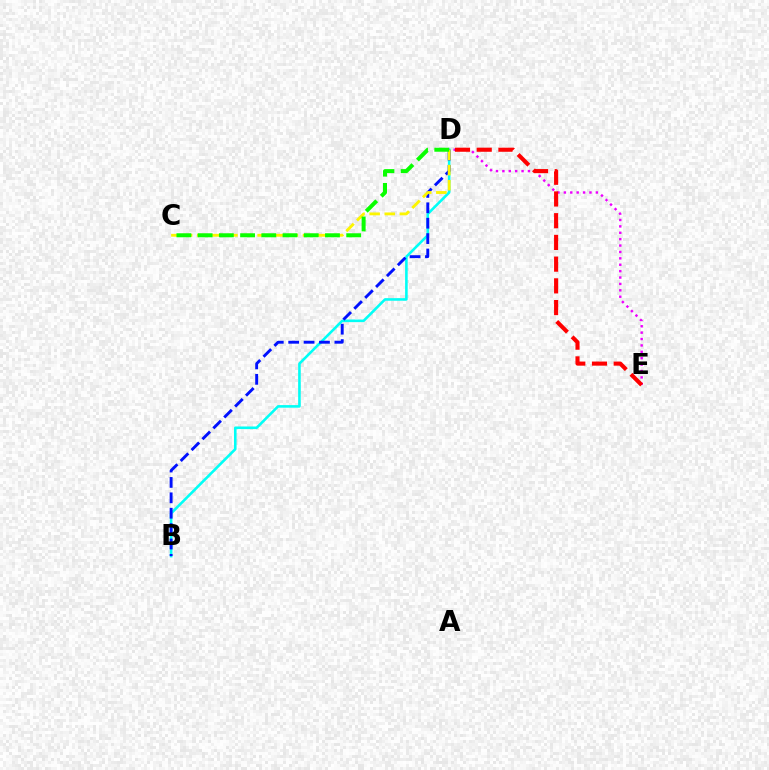{('B', 'D'): [{'color': '#00fff6', 'line_style': 'solid', 'thickness': 1.87}, {'color': '#0010ff', 'line_style': 'dashed', 'thickness': 2.09}], ('D', 'E'): [{'color': '#ee00ff', 'line_style': 'dotted', 'thickness': 1.74}, {'color': '#ff0000', 'line_style': 'dashed', 'thickness': 2.95}], ('C', 'D'): [{'color': '#fcf500', 'line_style': 'dashed', 'thickness': 2.05}, {'color': '#08ff00', 'line_style': 'dashed', 'thickness': 2.88}]}